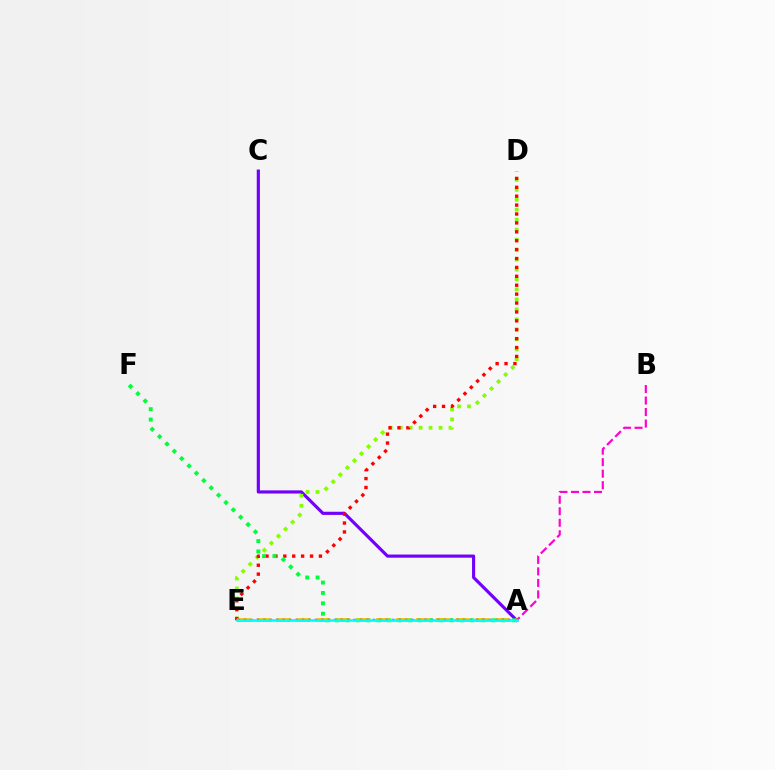{('A', 'C'): [{'color': '#7200ff', 'line_style': 'solid', 'thickness': 2.27}], ('D', 'E'): [{'color': '#84ff00', 'line_style': 'dotted', 'thickness': 2.71}, {'color': '#ff0000', 'line_style': 'dotted', 'thickness': 2.42}], ('A', 'F'): [{'color': '#00ff39', 'line_style': 'dotted', 'thickness': 2.82}], ('A', 'E'): [{'color': '#ffbd00', 'line_style': 'dashed', 'thickness': 2.7}, {'color': '#004bff', 'line_style': 'dotted', 'thickness': 1.75}, {'color': '#00fff6', 'line_style': 'solid', 'thickness': 1.89}], ('A', 'B'): [{'color': '#ff00cf', 'line_style': 'dashed', 'thickness': 1.56}]}